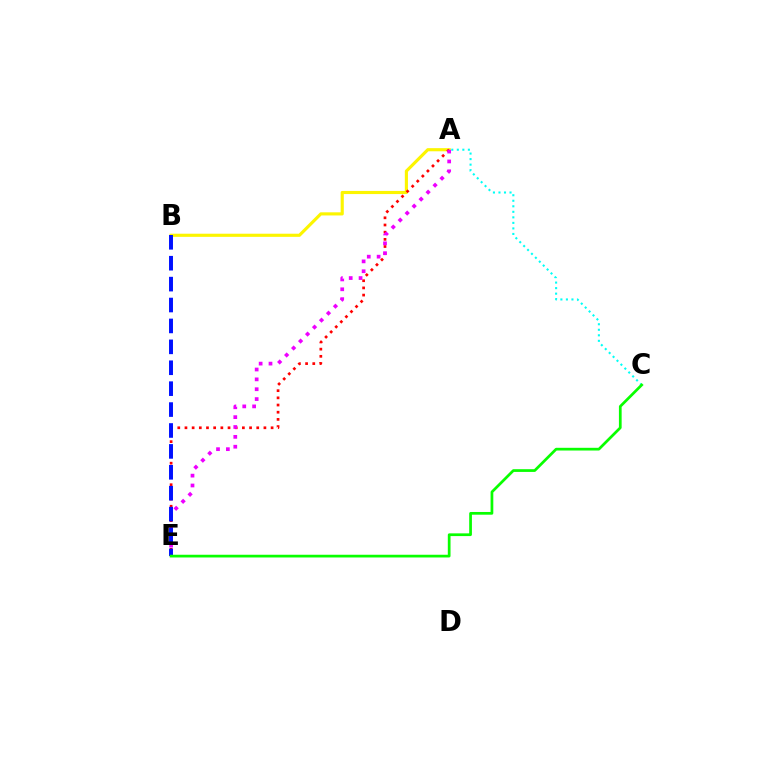{('A', 'C'): [{'color': '#00fff6', 'line_style': 'dotted', 'thickness': 1.5}], ('A', 'B'): [{'color': '#fcf500', 'line_style': 'solid', 'thickness': 2.26}], ('A', 'E'): [{'color': '#ff0000', 'line_style': 'dotted', 'thickness': 1.95}, {'color': '#ee00ff', 'line_style': 'dotted', 'thickness': 2.68}], ('B', 'E'): [{'color': '#0010ff', 'line_style': 'dashed', 'thickness': 2.84}], ('C', 'E'): [{'color': '#08ff00', 'line_style': 'solid', 'thickness': 1.96}]}